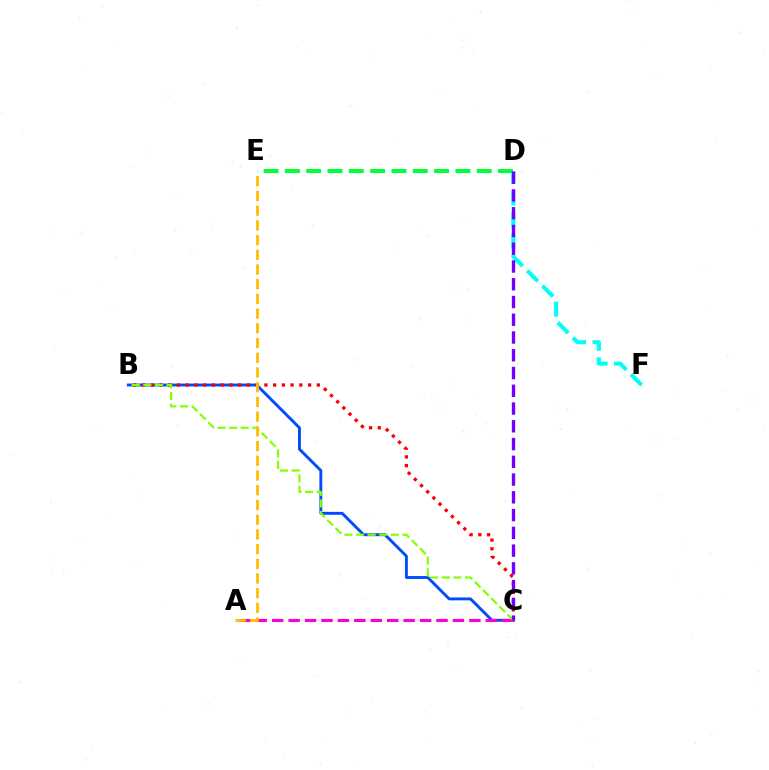{('B', 'C'): [{'color': '#004bff', 'line_style': 'solid', 'thickness': 2.08}, {'color': '#ff0000', 'line_style': 'dotted', 'thickness': 2.38}, {'color': '#84ff00', 'line_style': 'dashed', 'thickness': 1.58}], ('D', 'F'): [{'color': '#00fff6', 'line_style': 'dashed', 'thickness': 2.92}], ('A', 'C'): [{'color': '#ff00cf', 'line_style': 'dashed', 'thickness': 2.23}], ('D', 'E'): [{'color': '#00ff39', 'line_style': 'dashed', 'thickness': 2.9}], ('A', 'E'): [{'color': '#ffbd00', 'line_style': 'dashed', 'thickness': 2.0}], ('C', 'D'): [{'color': '#7200ff', 'line_style': 'dashed', 'thickness': 2.41}]}